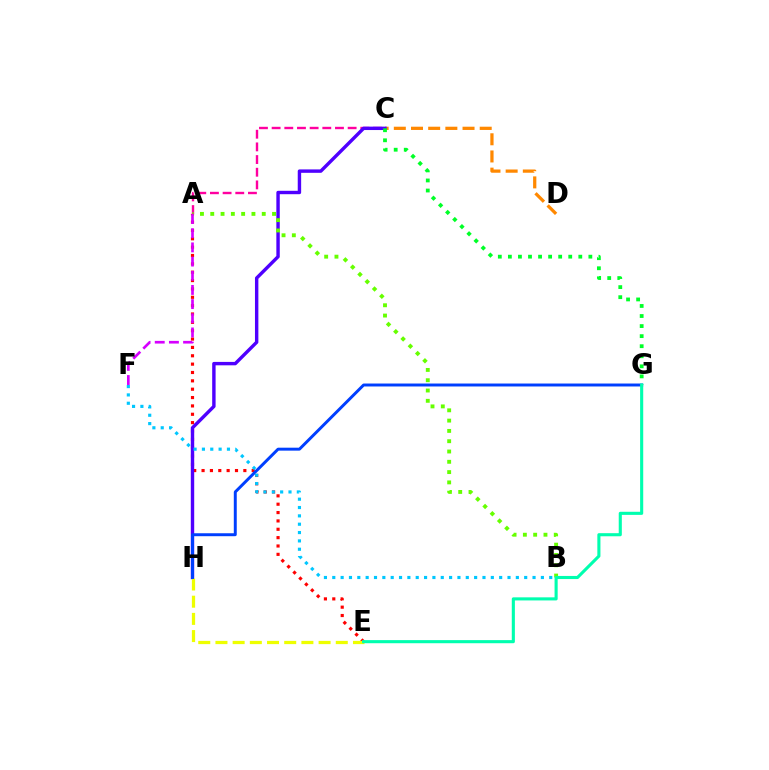{('A', 'C'): [{'color': '#ff00a0', 'line_style': 'dashed', 'thickness': 1.72}], ('C', 'D'): [{'color': '#ff8800', 'line_style': 'dashed', 'thickness': 2.33}], ('A', 'E'): [{'color': '#ff0000', 'line_style': 'dotted', 'thickness': 2.27}], ('C', 'H'): [{'color': '#4f00ff', 'line_style': 'solid', 'thickness': 2.45}], ('E', 'H'): [{'color': '#eeff00', 'line_style': 'dashed', 'thickness': 2.34}], ('G', 'H'): [{'color': '#003fff', 'line_style': 'solid', 'thickness': 2.13}], ('A', 'B'): [{'color': '#66ff00', 'line_style': 'dotted', 'thickness': 2.8}], ('C', 'G'): [{'color': '#00ff27', 'line_style': 'dotted', 'thickness': 2.73}], ('A', 'F'): [{'color': '#d600ff', 'line_style': 'dashed', 'thickness': 1.93}], ('B', 'F'): [{'color': '#00c7ff', 'line_style': 'dotted', 'thickness': 2.27}], ('E', 'G'): [{'color': '#00ffaf', 'line_style': 'solid', 'thickness': 2.23}]}